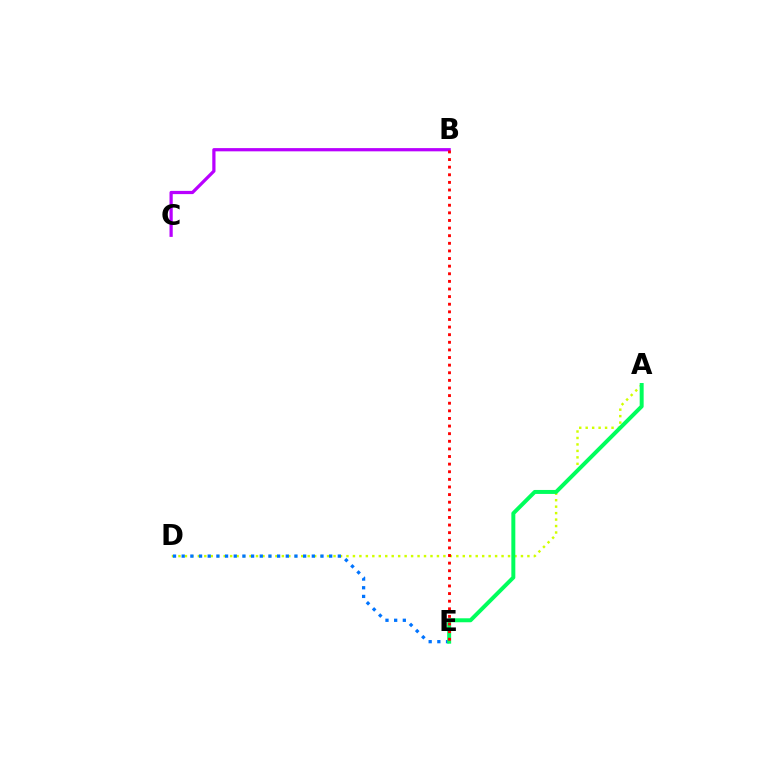{('A', 'D'): [{'color': '#d1ff00', 'line_style': 'dotted', 'thickness': 1.76}], ('B', 'C'): [{'color': '#b900ff', 'line_style': 'solid', 'thickness': 2.32}], ('D', 'E'): [{'color': '#0074ff', 'line_style': 'dotted', 'thickness': 2.36}], ('A', 'E'): [{'color': '#00ff5c', 'line_style': 'solid', 'thickness': 2.86}], ('B', 'E'): [{'color': '#ff0000', 'line_style': 'dotted', 'thickness': 2.07}]}